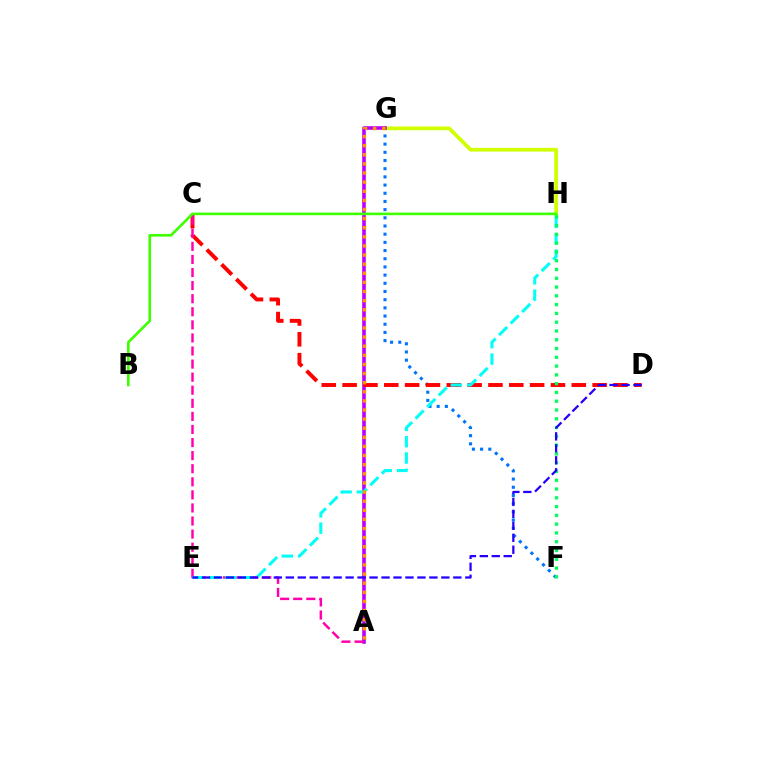{('F', 'G'): [{'color': '#0074ff', 'line_style': 'dotted', 'thickness': 2.22}], ('G', 'H'): [{'color': '#d1ff00', 'line_style': 'solid', 'thickness': 2.69}], ('A', 'G'): [{'color': '#b900ff', 'line_style': 'solid', 'thickness': 2.6}, {'color': '#ff9400', 'line_style': 'dotted', 'thickness': 2.48}], ('C', 'D'): [{'color': '#ff0000', 'line_style': 'dashed', 'thickness': 2.83}], ('A', 'C'): [{'color': '#ff00ac', 'line_style': 'dashed', 'thickness': 1.78}], ('E', 'H'): [{'color': '#00fff6', 'line_style': 'dashed', 'thickness': 2.22}], ('B', 'H'): [{'color': '#3dff00', 'line_style': 'solid', 'thickness': 1.88}], ('F', 'H'): [{'color': '#00ff5c', 'line_style': 'dotted', 'thickness': 2.39}], ('D', 'E'): [{'color': '#2500ff', 'line_style': 'dashed', 'thickness': 1.63}]}